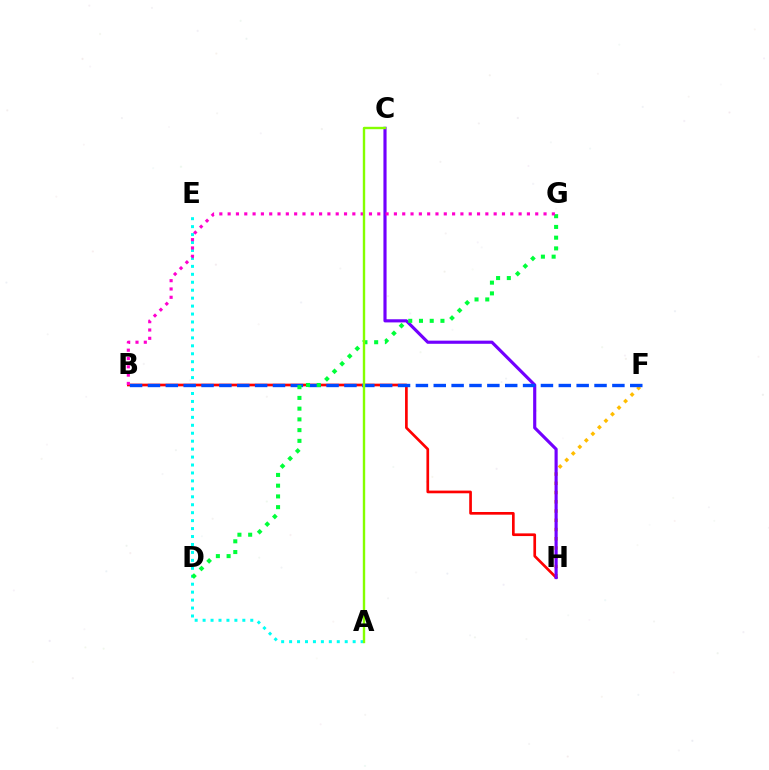{('F', 'H'): [{'color': '#ffbd00', 'line_style': 'dotted', 'thickness': 2.51}], ('B', 'H'): [{'color': '#ff0000', 'line_style': 'solid', 'thickness': 1.93}], ('C', 'H'): [{'color': '#7200ff', 'line_style': 'solid', 'thickness': 2.26}], ('A', 'E'): [{'color': '#00fff6', 'line_style': 'dotted', 'thickness': 2.16}], ('B', 'F'): [{'color': '#004bff', 'line_style': 'dashed', 'thickness': 2.43}], ('D', 'G'): [{'color': '#00ff39', 'line_style': 'dotted', 'thickness': 2.92}], ('B', 'G'): [{'color': '#ff00cf', 'line_style': 'dotted', 'thickness': 2.26}], ('A', 'C'): [{'color': '#84ff00', 'line_style': 'solid', 'thickness': 1.71}]}